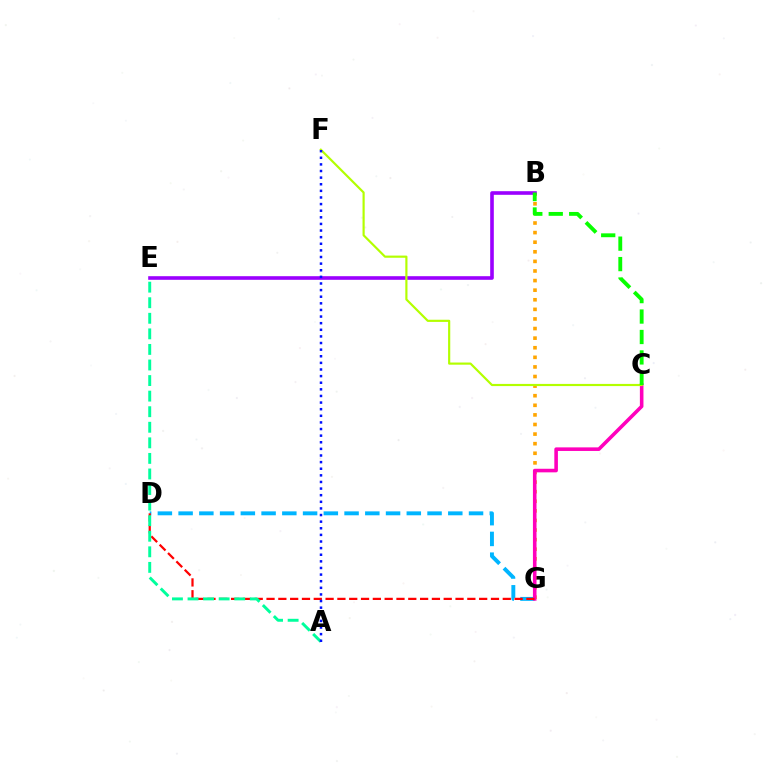{('D', 'G'): [{'color': '#00b5ff', 'line_style': 'dashed', 'thickness': 2.82}, {'color': '#ff0000', 'line_style': 'dashed', 'thickness': 1.6}], ('B', 'G'): [{'color': '#ffa500', 'line_style': 'dotted', 'thickness': 2.61}], ('C', 'G'): [{'color': '#ff00bd', 'line_style': 'solid', 'thickness': 2.58}], ('B', 'E'): [{'color': '#9b00ff', 'line_style': 'solid', 'thickness': 2.61}], ('C', 'F'): [{'color': '#b3ff00', 'line_style': 'solid', 'thickness': 1.56}], ('A', 'E'): [{'color': '#00ff9d', 'line_style': 'dashed', 'thickness': 2.11}], ('A', 'F'): [{'color': '#0010ff', 'line_style': 'dotted', 'thickness': 1.8}], ('B', 'C'): [{'color': '#08ff00', 'line_style': 'dashed', 'thickness': 2.78}]}